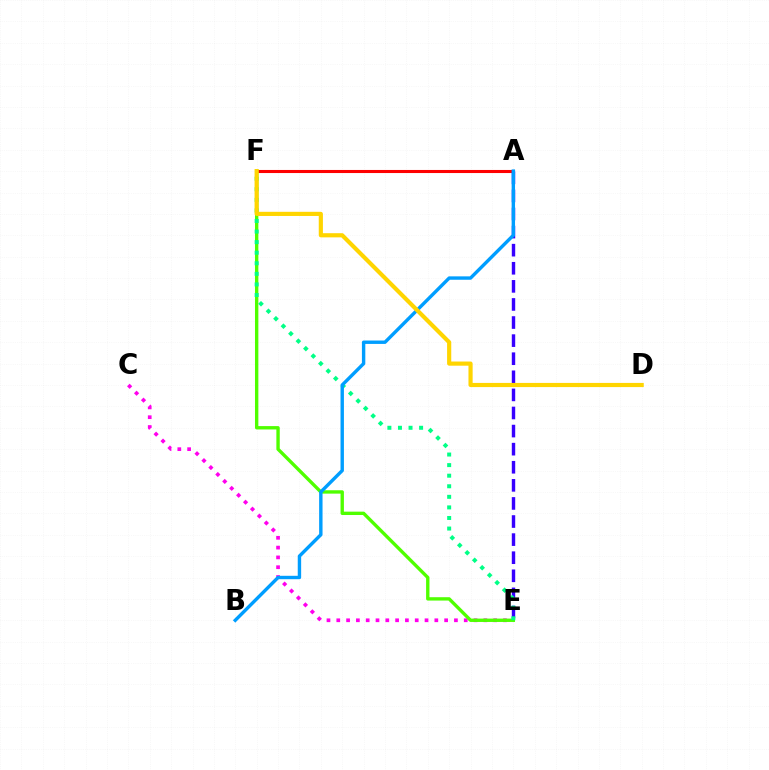{('C', 'E'): [{'color': '#ff00ed', 'line_style': 'dotted', 'thickness': 2.66}], ('A', 'F'): [{'color': '#ff0000', 'line_style': 'solid', 'thickness': 2.21}], ('E', 'F'): [{'color': '#4fff00', 'line_style': 'solid', 'thickness': 2.42}, {'color': '#00ff86', 'line_style': 'dotted', 'thickness': 2.87}], ('A', 'E'): [{'color': '#3700ff', 'line_style': 'dashed', 'thickness': 2.46}], ('A', 'B'): [{'color': '#009eff', 'line_style': 'solid', 'thickness': 2.45}], ('D', 'F'): [{'color': '#ffd500', 'line_style': 'solid', 'thickness': 3.0}]}